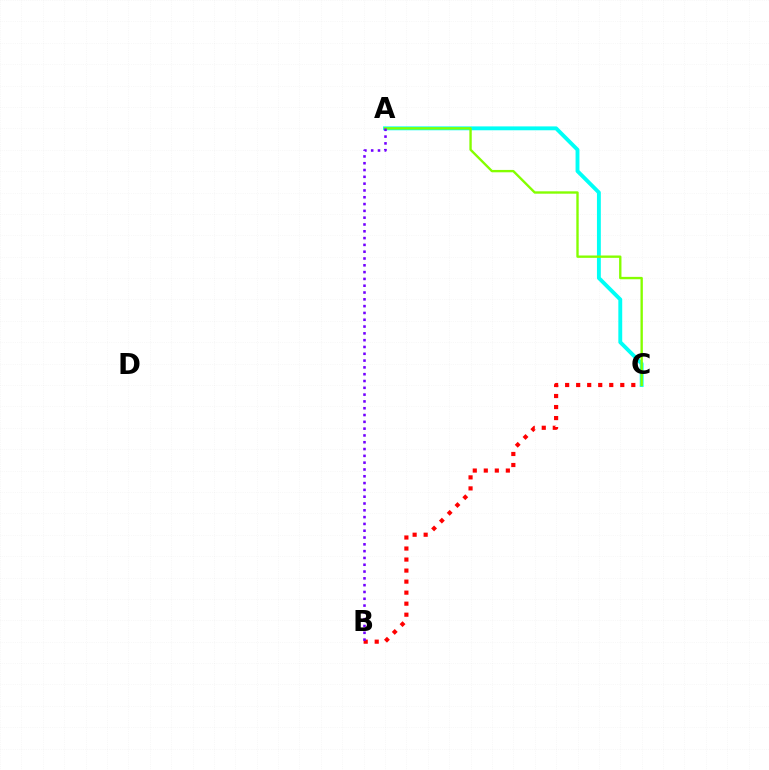{('A', 'C'): [{'color': '#00fff6', 'line_style': 'solid', 'thickness': 2.79}, {'color': '#84ff00', 'line_style': 'solid', 'thickness': 1.7}], ('B', 'C'): [{'color': '#ff0000', 'line_style': 'dotted', 'thickness': 3.0}], ('A', 'B'): [{'color': '#7200ff', 'line_style': 'dotted', 'thickness': 1.85}]}